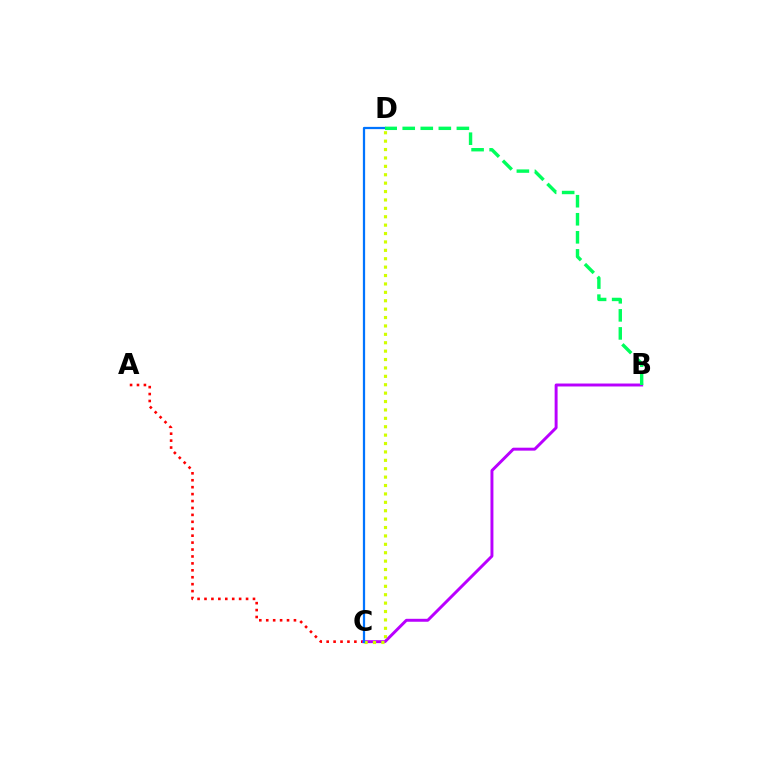{('A', 'C'): [{'color': '#ff0000', 'line_style': 'dotted', 'thickness': 1.88}], ('B', 'C'): [{'color': '#b900ff', 'line_style': 'solid', 'thickness': 2.12}], ('C', 'D'): [{'color': '#d1ff00', 'line_style': 'dotted', 'thickness': 2.28}, {'color': '#0074ff', 'line_style': 'solid', 'thickness': 1.62}], ('B', 'D'): [{'color': '#00ff5c', 'line_style': 'dashed', 'thickness': 2.45}]}